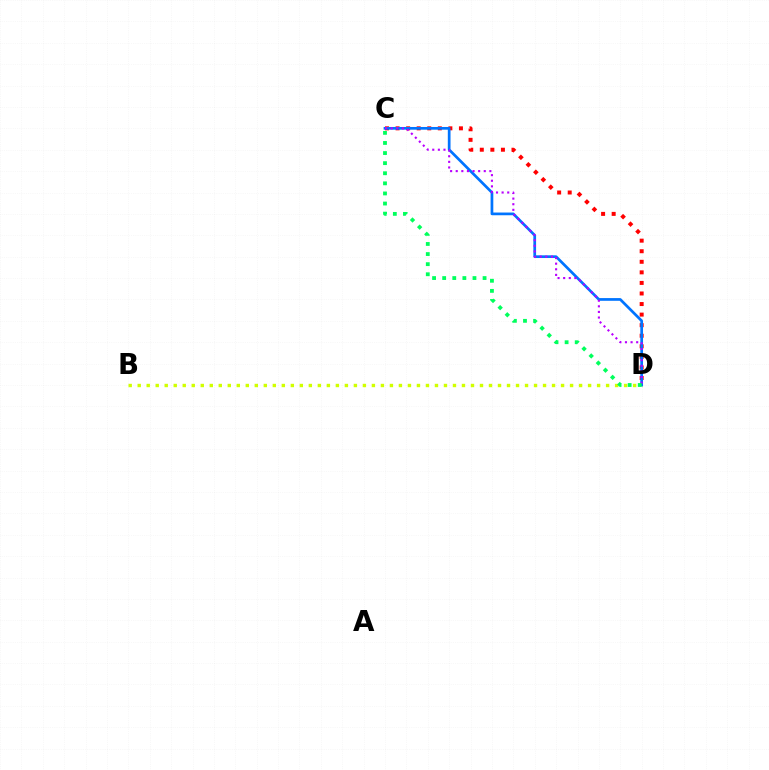{('C', 'D'): [{'color': '#ff0000', 'line_style': 'dotted', 'thickness': 2.87}, {'color': '#0074ff', 'line_style': 'solid', 'thickness': 1.96}, {'color': '#b900ff', 'line_style': 'dotted', 'thickness': 1.52}, {'color': '#00ff5c', 'line_style': 'dotted', 'thickness': 2.74}], ('B', 'D'): [{'color': '#d1ff00', 'line_style': 'dotted', 'thickness': 2.45}]}